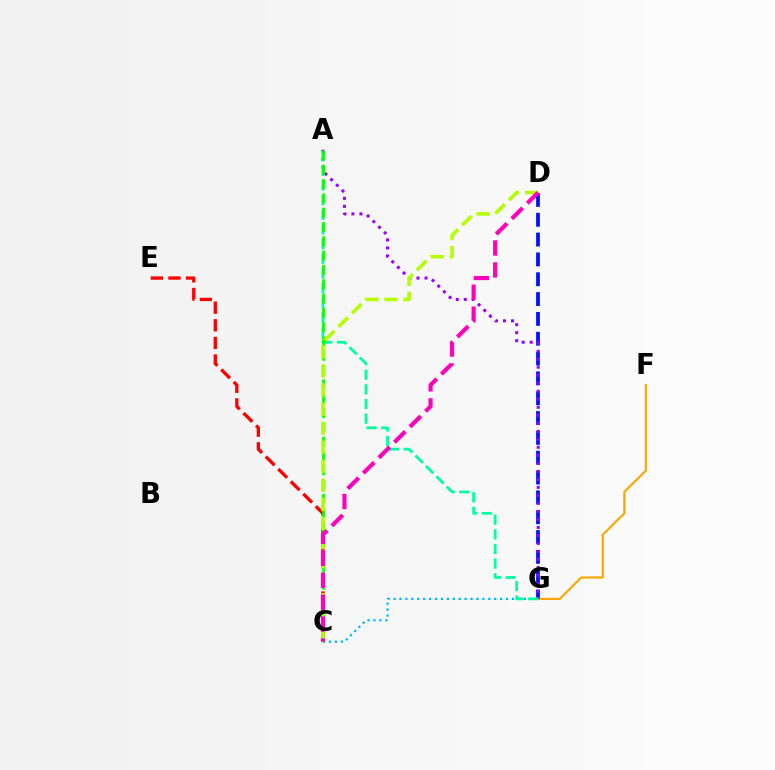{('D', 'G'): [{'color': '#0010ff', 'line_style': 'dashed', 'thickness': 2.69}], ('F', 'G'): [{'color': '#ffa500', 'line_style': 'solid', 'thickness': 1.54}], ('C', 'E'): [{'color': '#ff0000', 'line_style': 'dashed', 'thickness': 2.39}], ('C', 'G'): [{'color': '#00b5ff', 'line_style': 'dotted', 'thickness': 1.61}], ('A', 'G'): [{'color': '#9b00ff', 'line_style': 'dotted', 'thickness': 2.18}, {'color': '#00ff9d', 'line_style': 'dashed', 'thickness': 1.99}], ('A', 'C'): [{'color': '#08ff00', 'line_style': 'dashed', 'thickness': 1.94}], ('C', 'D'): [{'color': '#b3ff00', 'line_style': 'dashed', 'thickness': 2.59}, {'color': '#ff00bd', 'line_style': 'dashed', 'thickness': 2.98}]}